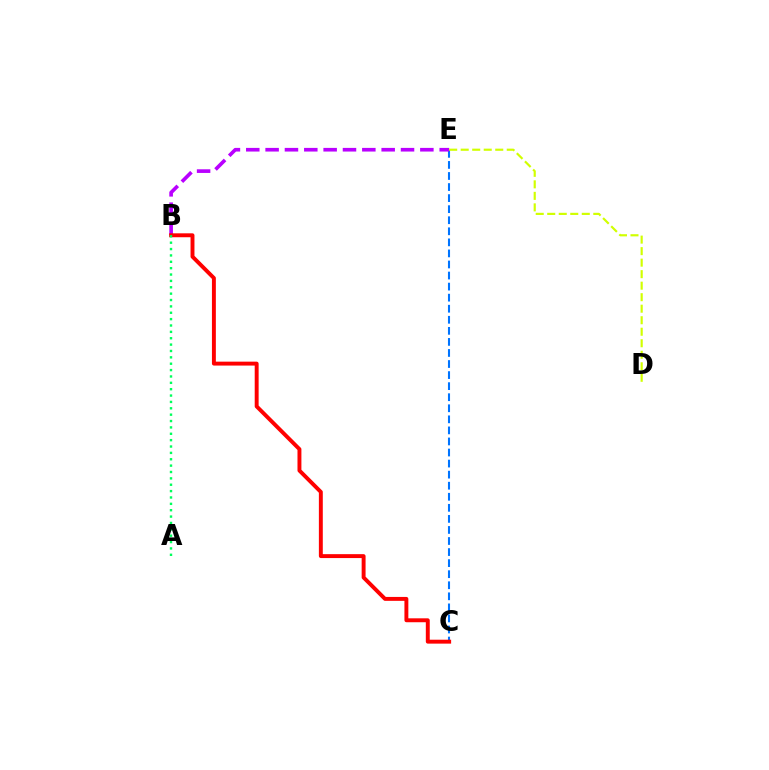{('C', 'E'): [{'color': '#0074ff', 'line_style': 'dashed', 'thickness': 1.5}], ('B', 'E'): [{'color': '#b900ff', 'line_style': 'dashed', 'thickness': 2.63}], ('B', 'C'): [{'color': '#ff0000', 'line_style': 'solid', 'thickness': 2.82}], ('D', 'E'): [{'color': '#d1ff00', 'line_style': 'dashed', 'thickness': 1.56}], ('A', 'B'): [{'color': '#00ff5c', 'line_style': 'dotted', 'thickness': 1.73}]}